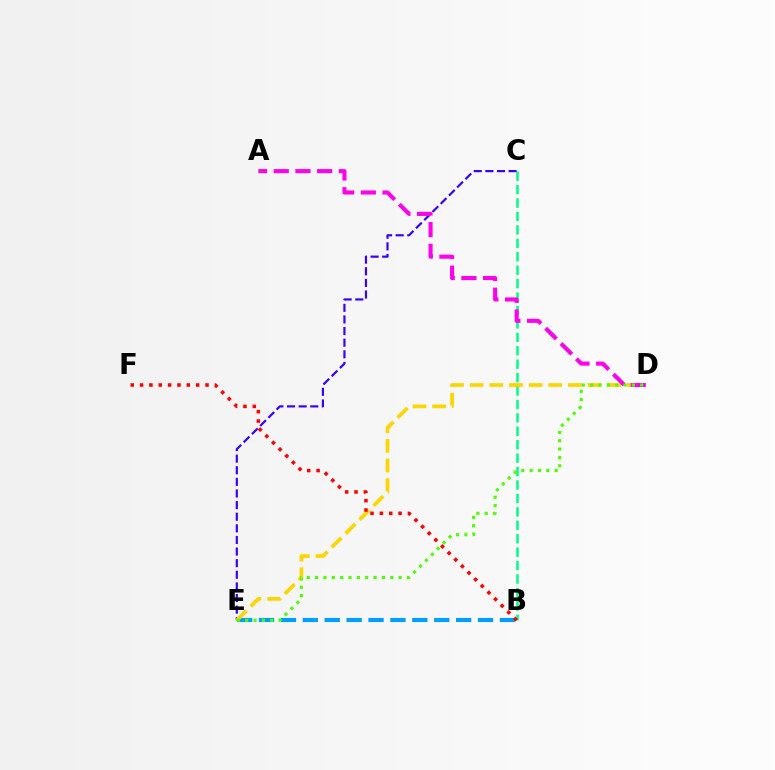{('B', 'C'): [{'color': '#00ff86', 'line_style': 'dashed', 'thickness': 1.82}], ('C', 'E'): [{'color': '#3700ff', 'line_style': 'dashed', 'thickness': 1.58}], ('B', 'E'): [{'color': '#009eff', 'line_style': 'dashed', 'thickness': 2.98}], ('D', 'E'): [{'color': '#ffd500', 'line_style': 'dashed', 'thickness': 2.67}, {'color': '#4fff00', 'line_style': 'dotted', 'thickness': 2.27}], ('A', 'D'): [{'color': '#ff00ed', 'line_style': 'dashed', 'thickness': 2.95}], ('B', 'F'): [{'color': '#ff0000', 'line_style': 'dotted', 'thickness': 2.54}]}